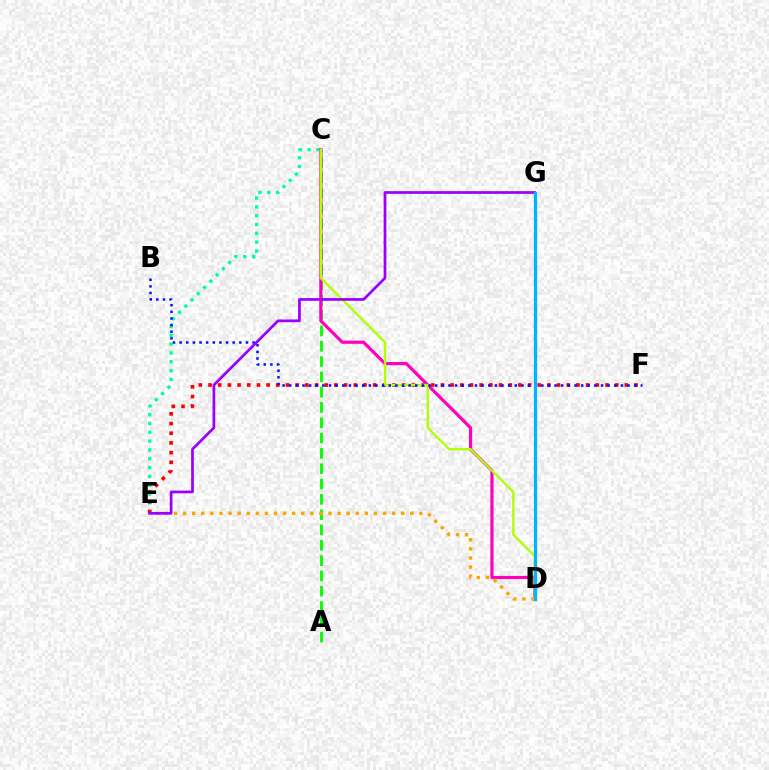{('A', 'C'): [{'color': '#08ff00', 'line_style': 'dashed', 'thickness': 2.08}], ('C', 'E'): [{'color': '#00ff9d', 'line_style': 'dotted', 'thickness': 2.4}], ('E', 'F'): [{'color': '#ff0000', 'line_style': 'dotted', 'thickness': 2.63}], ('C', 'D'): [{'color': '#ff00bd', 'line_style': 'solid', 'thickness': 2.29}, {'color': '#b3ff00', 'line_style': 'solid', 'thickness': 1.7}], ('D', 'E'): [{'color': '#ffa500', 'line_style': 'dotted', 'thickness': 2.47}], ('B', 'F'): [{'color': '#0010ff', 'line_style': 'dotted', 'thickness': 1.8}], ('E', 'G'): [{'color': '#9b00ff', 'line_style': 'solid', 'thickness': 1.96}], ('D', 'G'): [{'color': '#00b5ff', 'line_style': 'solid', 'thickness': 2.36}]}